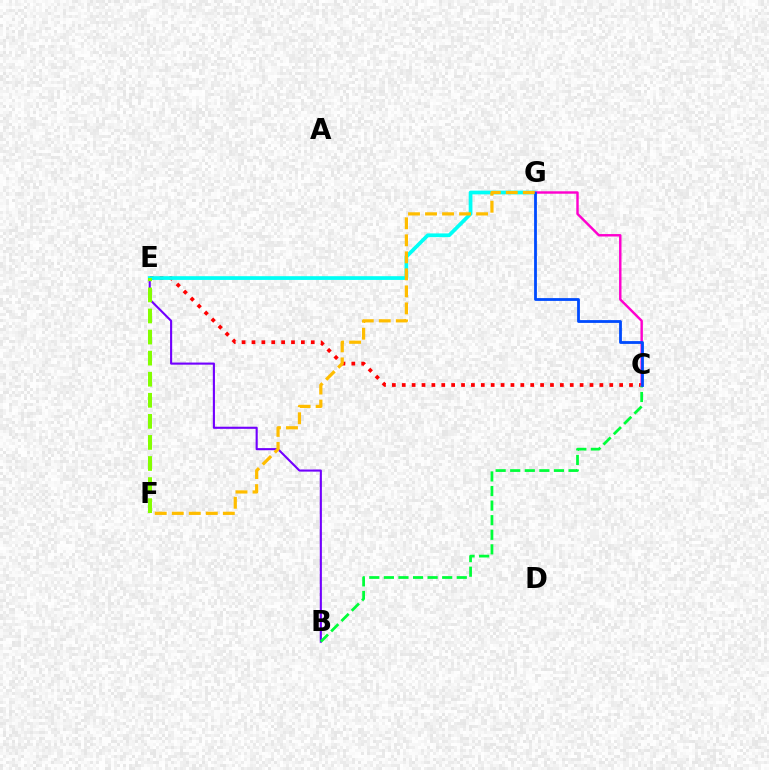{('C', 'E'): [{'color': '#ff0000', 'line_style': 'dotted', 'thickness': 2.68}], ('B', 'E'): [{'color': '#7200ff', 'line_style': 'solid', 'thickness': 1.52}], ('B', 'C'): [{'color': '#00ff39', 'line_style': 'dashed', 'thickness': 1.98}], ('E', 'G'): [{'color': '#00fff6', 'line_style': 'solid', 'thickness': 2.68}], ('E', 'F'): [{'color': '#84ff00', 'line_style': 'dashed', 'thickness': 2.86}], ('C', 'G'): [{'color': '#ff00cf', 'line_style': 'solid', 'thickness': 1.75}, {'color': '#004bff', 'line_style': 'solid', 'thickness': 2.02}], ('F', 'G'): [{'color': '#ffbd00', 'line_style': 'dashed', 'thickness': 2.31}]}